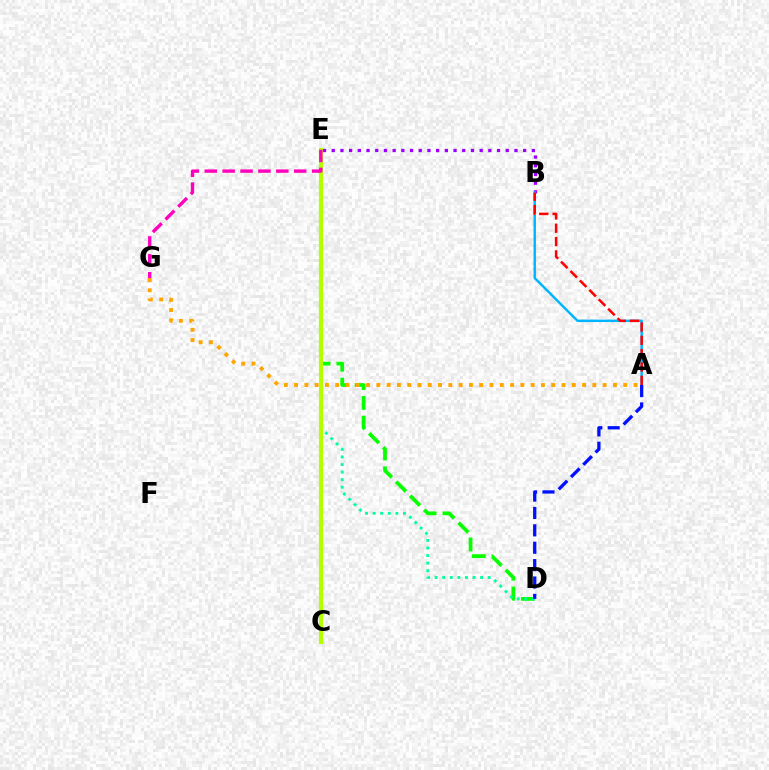{('D', 'E'): [{'color': '#08ff00', 'line_style': 'dashed', 'thickness': 2.69}, {'color': '#00ff9d', 'line_style': 'dotted', 'thickness': 2.06}], ('B', 'E'): [{'color': '#9b00ff', 'line_style': 'dotted', 'thickness': 2.36}], ('A', 'B'): [{'color': '#00b5ff', 'line_style': 'solid', 'thickness': 1.76}, {'color': '#ff0000', 'line_style': 'dashed', 'thickness': 1.81}], ('C', 'E'): [{'color': '#b3ff00', 'line_style': 'solid', 'thickness': 3.0}], ('A', 'D'): [{'color': '#0010ff', 'line_style': 'dashed', 'thickness': 2.36}], ('A', 'G'): [{'color': '#ffa500', 'line_style': 'dotted', 'thickness': 2.79}], ('E', 'G'): [{'color': '#ff00bd', 'line_style': 'dashed', 'thickness': 2.43}]}